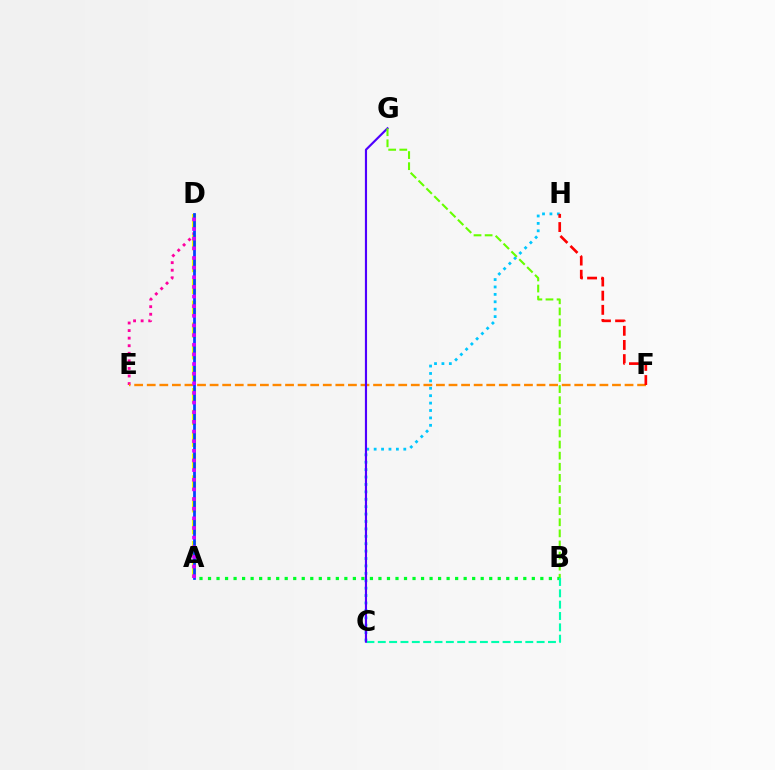{('A', 'B'): [{'color': '#00ff27', 'line_style': 'dotted', 'thickness': 2.32}], ('D', 'E'): [{'color': '#ff00a0', 'line_style': 'dotted', 'thickness': 2.06}], ('A', 'D'): [{'color': '#eeff00', 'line_style': 'dashed', 'thickness': 2.97}, {'color': '#003fff', 'line_style': 'solid', 'thickness': 1.98}, {'color': '#d600ff', 'line_style': 'dotted', 'thickness': 2.62}], ('E', 'F'): [{'color': '#ff8800', 'line_style': 'dashed', 'thickness': 1.71}], ('C', 'H'): [{'color': '#00c7ff', 'line_style': 'dotted', 'thickness': 2.01}], ('B', 'C'): [{'color': '#00ffaf', 'line_style': 'dashed', 'thickness': 1.54}], ('C', 'G'): [{'color': '#4f00ff', 'line_style': 'solid', 'thickness': 1.55}], ('B', 'G'): [{'color': '#66ff00', 'line_style': 'dashed', 'thickness': 1.51}], ('F', 'H'): [{'color': '#ff0000', 'line_style': 'dashed', 'thickness': 1.92}]}